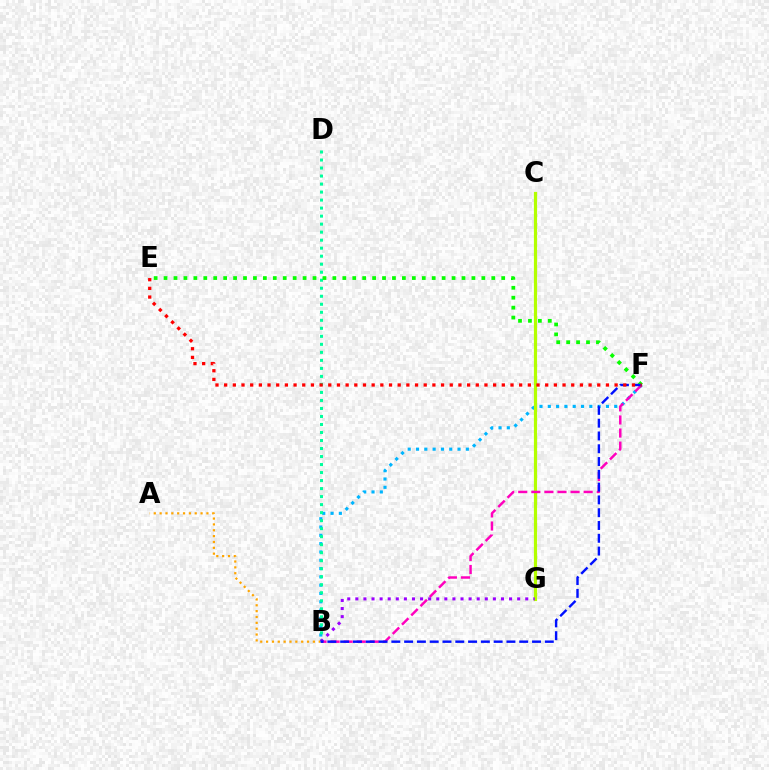{('A', 'B'): [{'color': '#ffa500', 'line_style': 'dotted', 'thickness': 1.59}], ('B', 'F'): [{'color': '#00b5ff', 'line_style': 'dotted', 'thickness': 2.26}, {'color': '#ff00bd', 'line_style': 'dashed', 'thickness': 1.78}, {'color': '#0010ff', 'line_style': 'dashed', 'thickness': 1.74}], ('C', 'G'): [{'color': '#b3ff00', 'line_style': 'solid', 'thickness': 2.29}], ('B', 'D'): [{'color': '#00ff9d', 'line_style': 'dotted', 'thickness': 2.18}], ('B', 'G'): [{'color': '#9b00ff', 'line_style': 'dotted', 'thickness': 2.2}], ('E', 'F'): [{'color': '#08ff00', 'line_style': 'dotted', 'thickness': 2.7}, {'color': '#ff0000', 'line_style': 'dotted', 'thickness': 2.36}]}